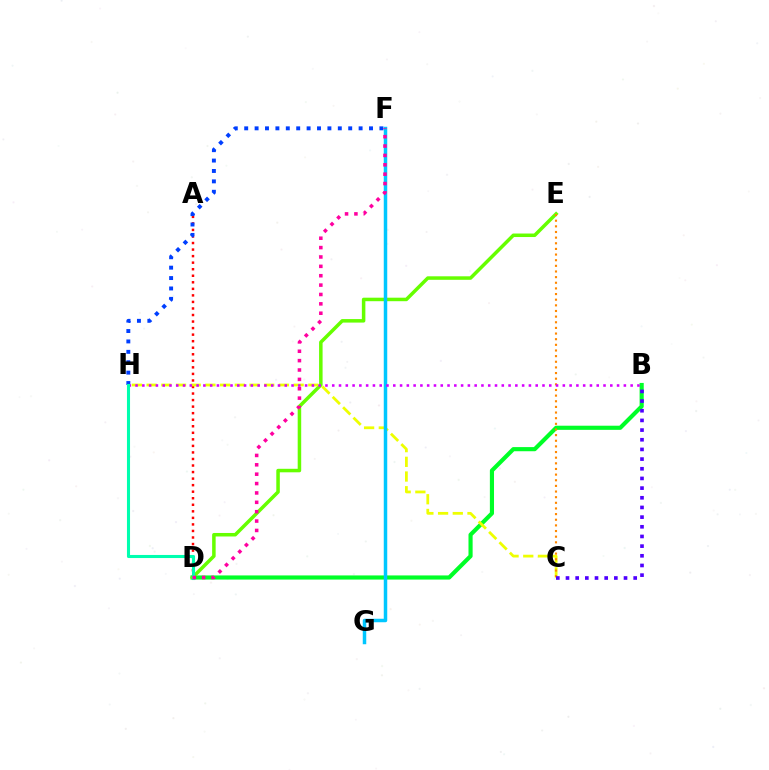{('A', 'D'): [{'color': '#ff0000', 'line_style': 'dotted', 'thickness': 1.78}], ('B', 'D'): [{'color': '#00ff27', 'line_style': 'solid', 'thickness': 2.98}], ('D', 'E'): [{'color': '#66ff00', 'line_style': 'solid', 'thickness': 2.53}], ('C', 'H'): [{'color': '#eeff00', 'line_style': 'dashed', 'thickness': 2.0}], ('C', 'E'): [{'color': '#ff8800', 'line_style': 'dotted', 'thickness': 1.53}], ('F', 'G'): [{'color': '#00c7ff', 'line_style': 'solid', 'thickness': 2.51}], ('F', 'H'): [{'color': '#003fff', 'line_style': 'dotted', 'thickness': 2.83}], ('B', 'C'): [{'color': '#4f00ff', 'line_style': 'dotted', 'thickness': 2.63}], ('B', 'H'): [{'color': '#d600ff', 'line_style': 'dotted', 'thickness': 1.84}], ('D', 'H'): [{'color': '#00ffaf', 'line_style': 'solid', 'thickness': 2.21}], ('D', 'F'): [{'color': '#ff00a0', 'line_style': 'dotted', 'thickness': 2.55}]}